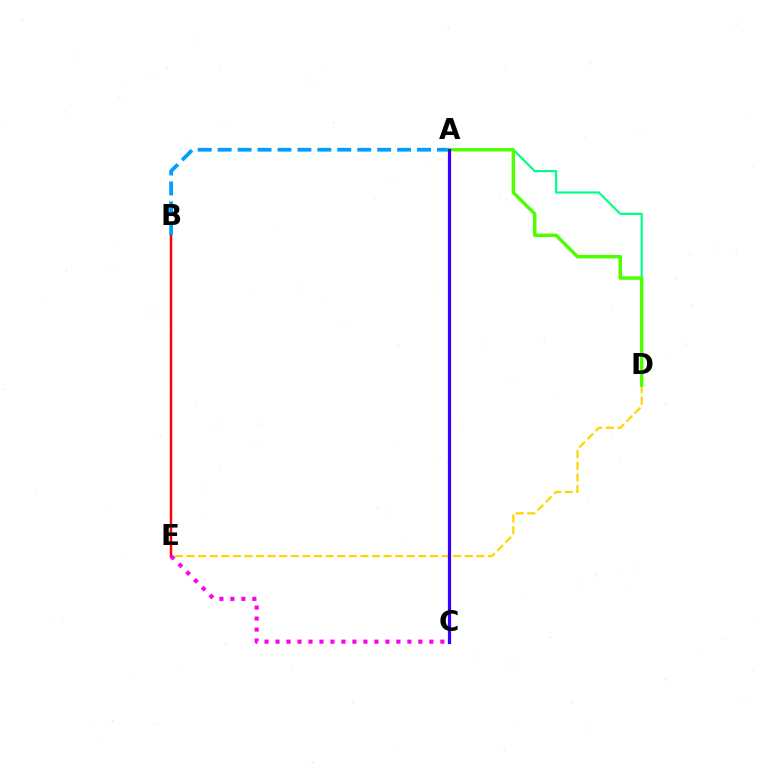{('D', 'E'): [{'color': '#ffd500', 'line_style': 'dashed', 'thickness': 1.58}], ('B', 'E'): [{'color': '#ff0000', 'line_style': 'solid', 'thickness': 1.77}], ('A', 'D'): [{'color': '#00ff86', 'line_style': 'solid', 'thickness': 1.57}, {'color': '#4fff00', 'line_style': 'solid', 'thickness': 2.5}], ('C', 'E'): [{'color': '#ff00ed', 'line_style': 'dotted', 'thickness': 2.99}], ('A', 'B'): [{'color': '#009eff', 'line_style': 'dashed', 'thickness': 2.71}], ('A', 'C'): [{'color': '#3700ff', 'line_style': 'solid', 'thickness': 2.32}]}